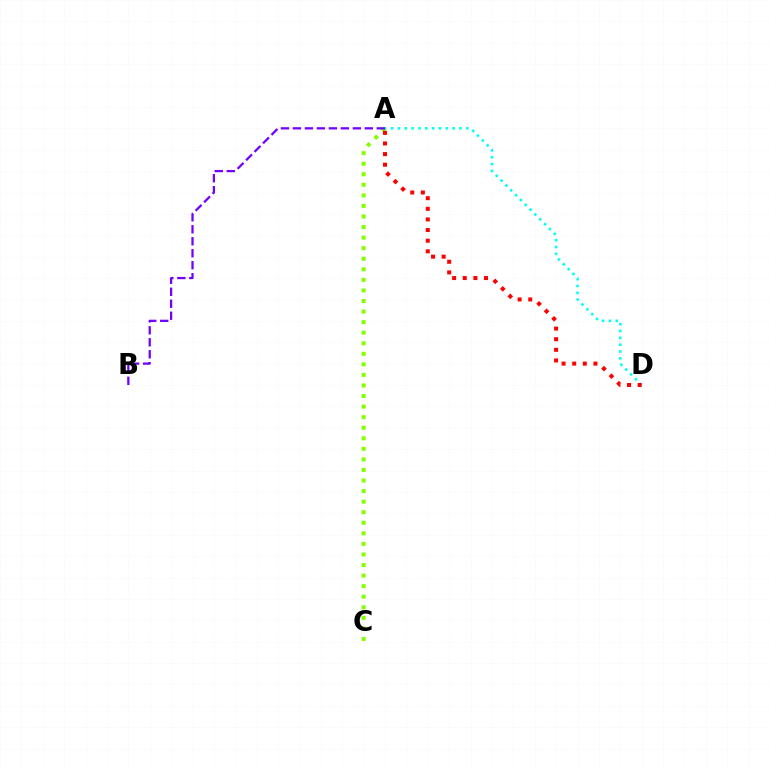{('A', 'C'): [{'color': '#84ff00', 'line_style': 'dotted', 'thickness': 2.87}], ('A', 'D'): [{'color': '#00fff6', 'line_style': 'dotted', 'thickness': 1.86}, {'color': '#ff0000', 'line_style': 'dotted', 'thickness': 2.89}], ('A', 'B'): [{'color': '#7200ff', 'line_style': 'dashed', 'thickness': 1.63}]}